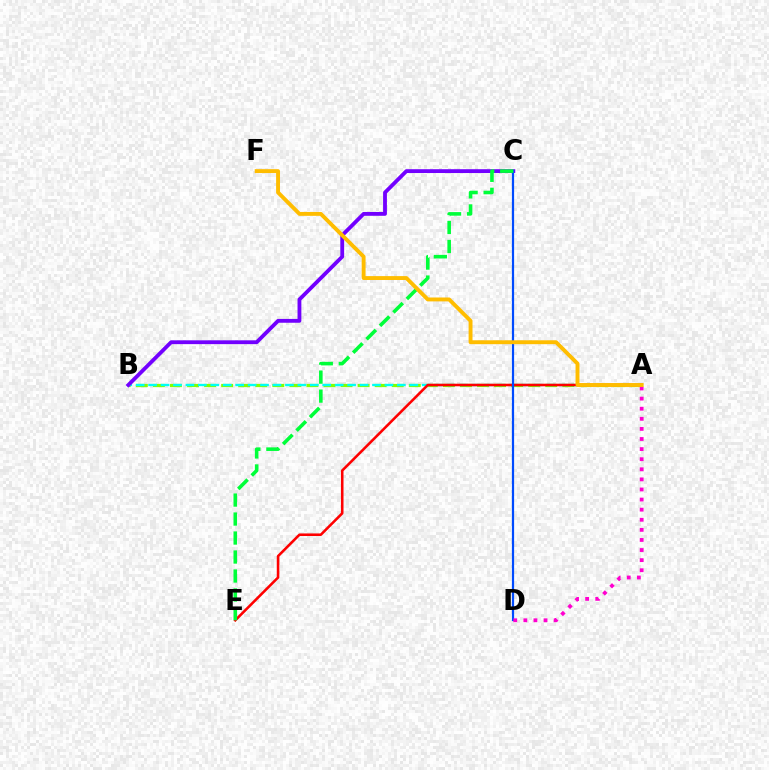{('A', 'B'): [{'color': '#84ff00', 'line_style': 'dashed', 'thickness': 2.32}, {'color': '#00fff6', 'line_style': 'dashed', 'thickness': 1.69}], ('A', 'E'): [{'color': '#ff0000', 'line_style': 'solid', 'thickness': 1.85}], ('B', 'C'): [{'color': '#7200ff', 'line_style': 'solid', 'thickness': 2.75}], ('C', 'D'): [{'color': '#004bff', 'line_style': 'solid', 'thickness': 1.59}], ('C', 'E'): [{'color': '#00ff39', 'line_style': 'dashed', 'thickness': 2.58}], ('A', 'D'): [{'color': '#ff00cf', 'line_style': 'dotted', 'thickness': 2.74}], ('A', 'F'): [{'color': '#ffbd00', 'line_style': 'solid', 'thickness': 2.81}]}